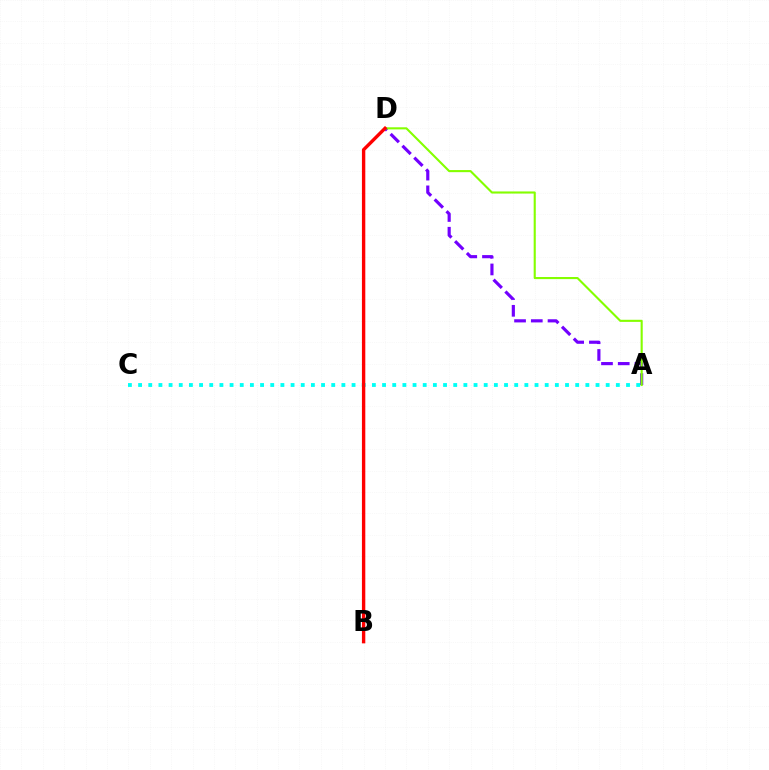{('A', 'D'): [{'color': '#7200ff', 'line_style': 'dashed', 'thickness': 2.27}, {'color': '#84ff00', 'line_style': 'solid', 'thickness': 1.52}], ('A', 'C'): [{'color': '#00fff6', 'line_style': 'dotted', 'thickness': 2.76}], ('B', 'D'): [{'color': '#ff0000', 'line_style': 'solid', 'thickness': 2.43}]}